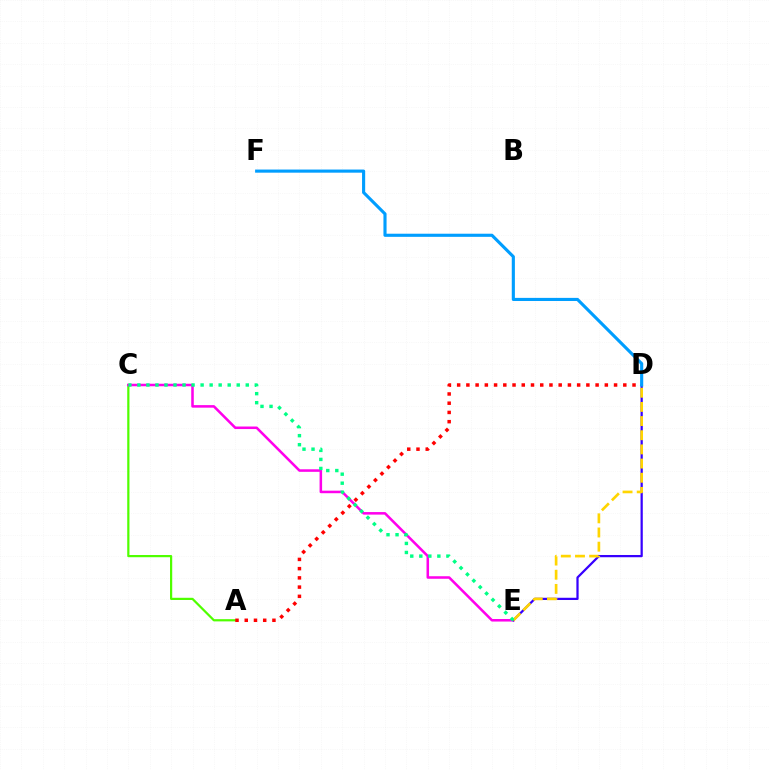{('A', 'C'): [{'color': '#4fff00', 'line_style': 'solid', 'thickness': 1.6}], ('C', 'E'): [{'color': '#ff00ed', 'line_style': 'solid', 'thickness': 1.83}, {'color': '#00ff86', 'line_style': 'dotted', 'thickness': 2.45}], ('D', 'E'): [{'color': '#3700ff', 'line_style': 'solid', 'thickness': 1.61}, {'color': '#ffd500', 'line_style': 'dashed', 'thickness': 1.92}], ('A', 'D'): [{'color': '#ff0000', 'line_style': 'dotted', 'thickness': 2.51}], ('D', 'F'): [{'color': '#009eff', 'line_style': 'solid', 'thickness': 2.25}]}